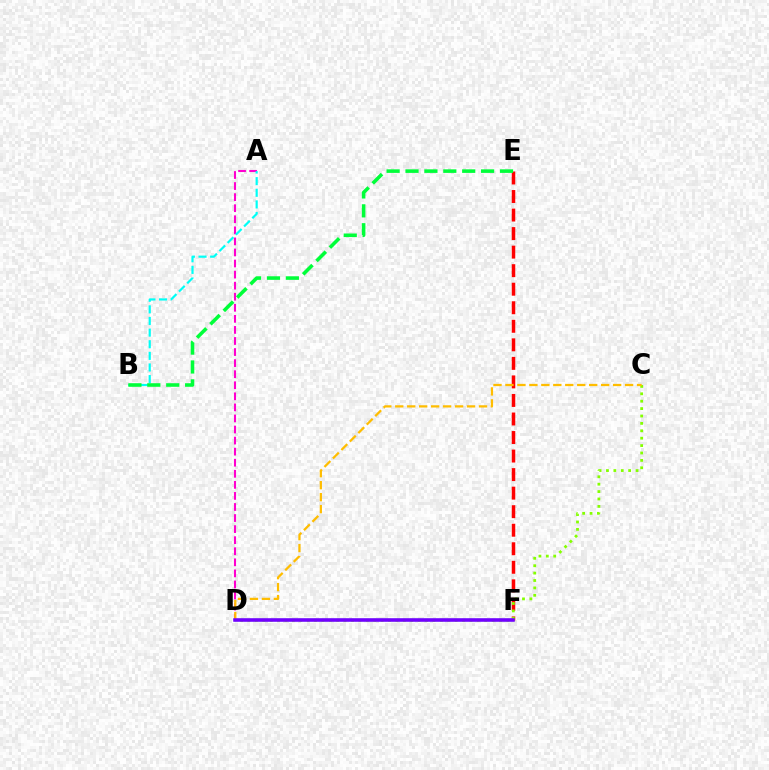{('E', 'F'): [{'color': '#ff0000', 'line_style': 'dashed', 'thickness': 2.52}], ('A', 'D'): [{'color': '#ff00cf', 'line_style': 'dashed', 'thickness': 1.5}], ('D', 'F'): [{'color': '#004bff', 'line_style': 'solid', 'thickness': 1.66}, {'color': '#7200ff', 'line_style': 'solid', 'thickness': 2.53}], ('C', 'D'): [{'color': '#84ff00', 'line_style': 'dotted', 'thickness': 2.01}, {'color': '#ffbd00', 'line_style': 'dashed', 'thickness': 1.63}], ('A', 'B'): [{'color': '#00fff6', 'line_style': 'dashed', 'thickness': 1.58}], ('B', 'E'): [{'color': '#00ff39', 'line_style': 'dashed', 'thickness': 2.57}]}